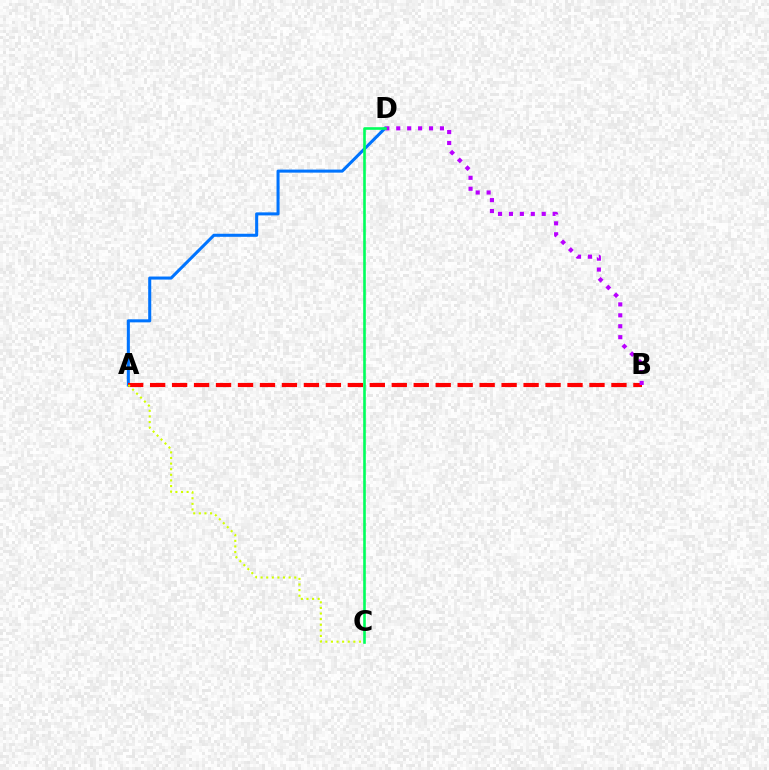{('A', 'D'): [{'color': '#0074ff', 'line_style': 'solid', 'thickness': 2.2}], ('A', 'B'): [{'color': '#ff0000', 'line_style': 'dashed', 'thickness': 2.98}], ('A', 'C'): [{'color': '#d1ff00', 'line_style': 'dotted', 'thickness': 1.52}], ('B', 'D'): [{'color': '#b900ff', 'line_style': 'dotted', 'thickness': 2.97}], ('C', 'D'): [{'color': '#00ff5c', 'line_style': 'solid', 'thickness': 1.89}]}